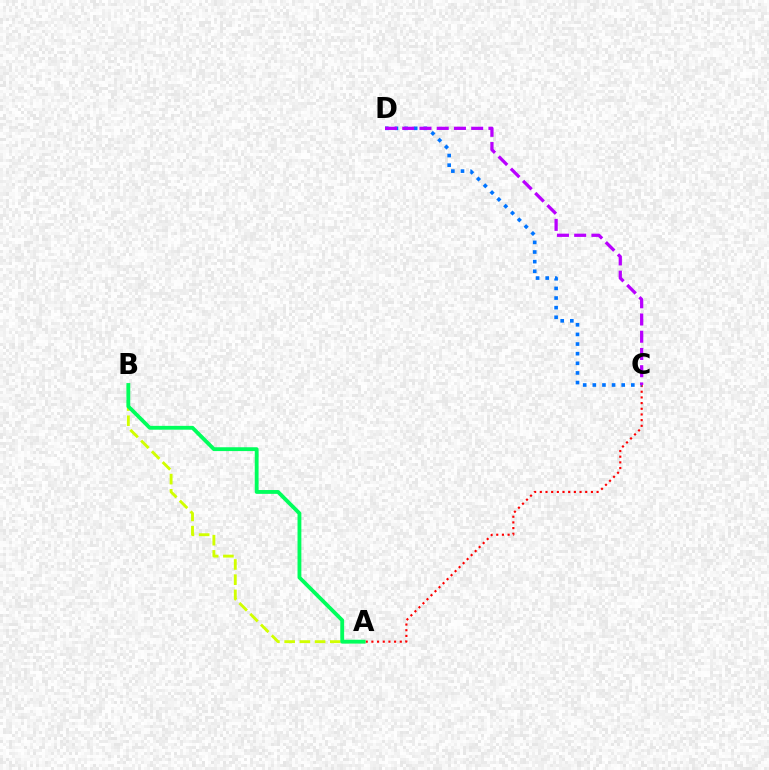{('A', 'C'): [{'color': '#ff0000', 'line_style': 'dotted', 'thickness': 1.54}], ('C', 'D'): [{'color': '#0074ff', 'line_style': 'dotted', 'thickness': 2.62}, {'color': '#b900ff', 'line_style': 'dashed', 'thickness': 2.34}], ('A', 'B'): [{'color': '#d1ff00', 'line_style': 'dashed', 'thickness': 2.07}, {'color': '#00ff5c', 'line_style': 'solid', 'thickness': 2.76}]}